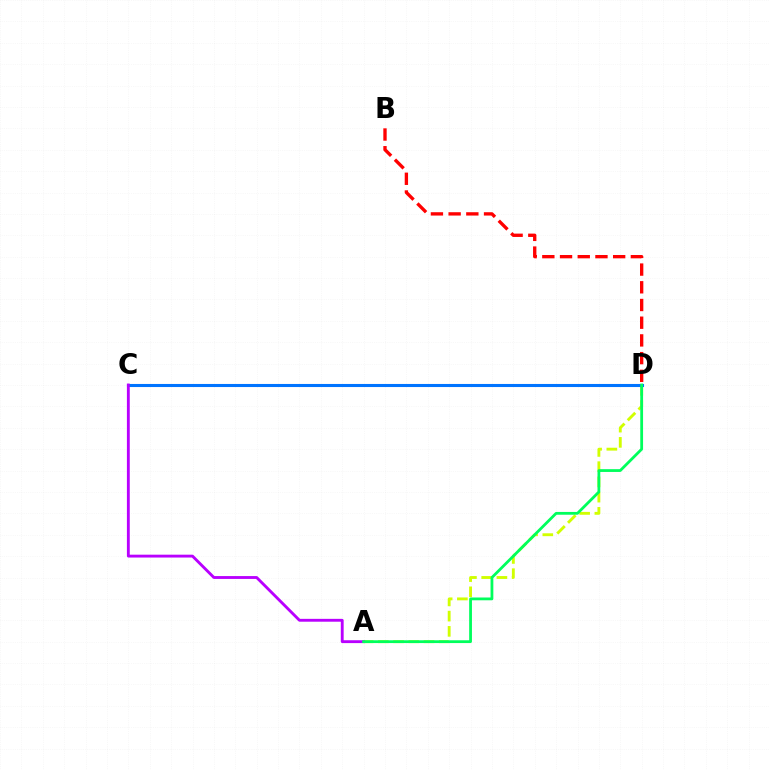{('A', 'D'): [{'color': '#d1ff00', 'line_style': 'dashed', 'thickness': 2.07}, {'color': '#00ff5c', 'line_style': 'solid', 'thickness': 2.01}], ('C', 'D'): [{'color': '#0074ff', 'line_style': 'solid', 'thickness': 2.21}], ('A', 'C'): [{'color': '#b900ff', 'line_style': 'solid', 'thickness': 2.06}], ('B', 'D'): [{'color': '#ff0000', 'line_style': 'dashed', 'thickness': 2.41}]}